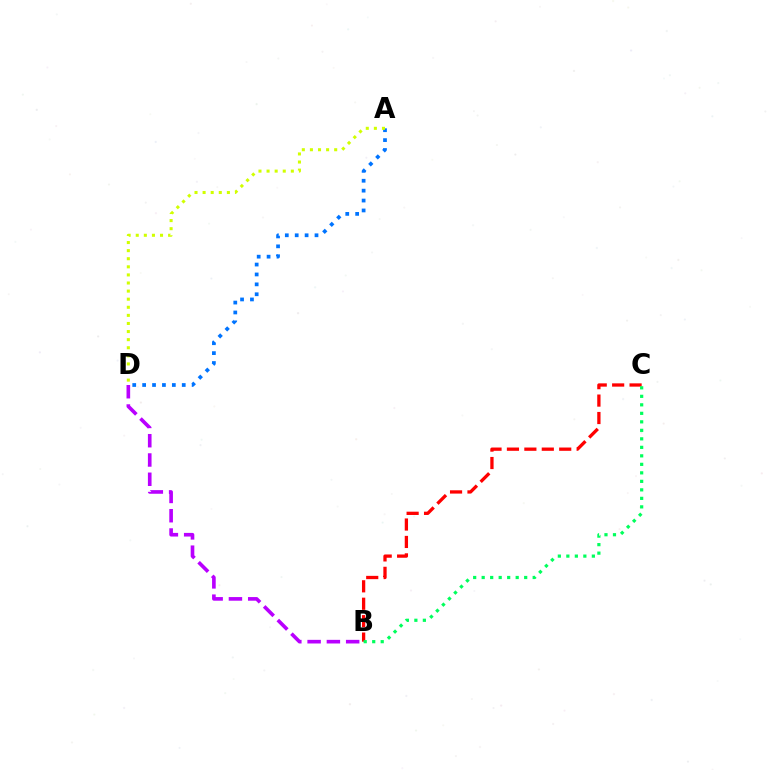{('A', 'D'): [{'color': '#0074ff', 'line_style': 'dotted', 'thickness': 2.69}, {'color': '#d1ff00', 'line_style': 'dotted', 'thickness': 2.2}], ('B', 'C'): [{'color': '#ff0000', 'line_style': 'dashed', 'thickness': 2.37}, {'color': '#00ff5c', 'line_style': 'dotted', 'thickness': 2.31}], ('B', 'D'): [{'color': '#b900ff', 'line_style': 'dashed', 'thickness': 2.62}]}